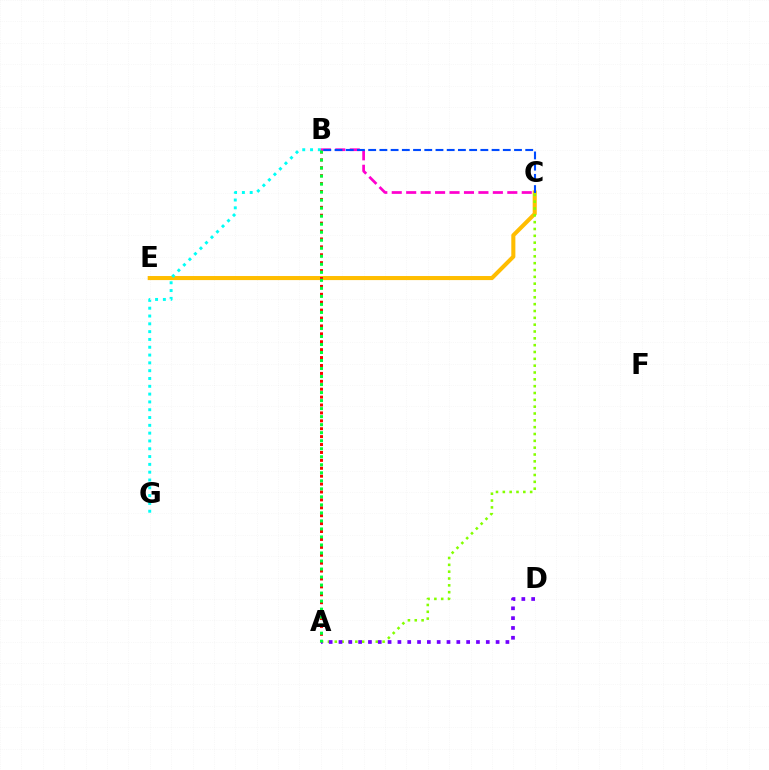{('C', 'E'): [{'color': '#ffbd00', 'line_style': 'solid', 'thickness': 2.93}], ('A', 'B'): [{'color': '#ff0000', 'line_style': 'dotted', 'thickness': 2.15}, {'color': '#00ff39', 'line_style': 'dotted', 'thickness': 2.18}], ('B', 'G'): [{'color': '#00fff6', 'line_style': 'dotted', 'thickness': 2.12}], ('B', 'C'): [{'color': '#ff00cf', 'line_style': 'dashed', 'thickness': 1.96}, {'color': '#004bff', 'line_style': 'dashed', 'thickness': 1.52}], ('A', 'C'): [{'color': '#84ff00', 'line_style': 'dotted', 'thickness': 1.86}], ('A', 'D'): [{'color': '#7200ff', 'line_style': 'dotted', 'thickness': 2.67}]}